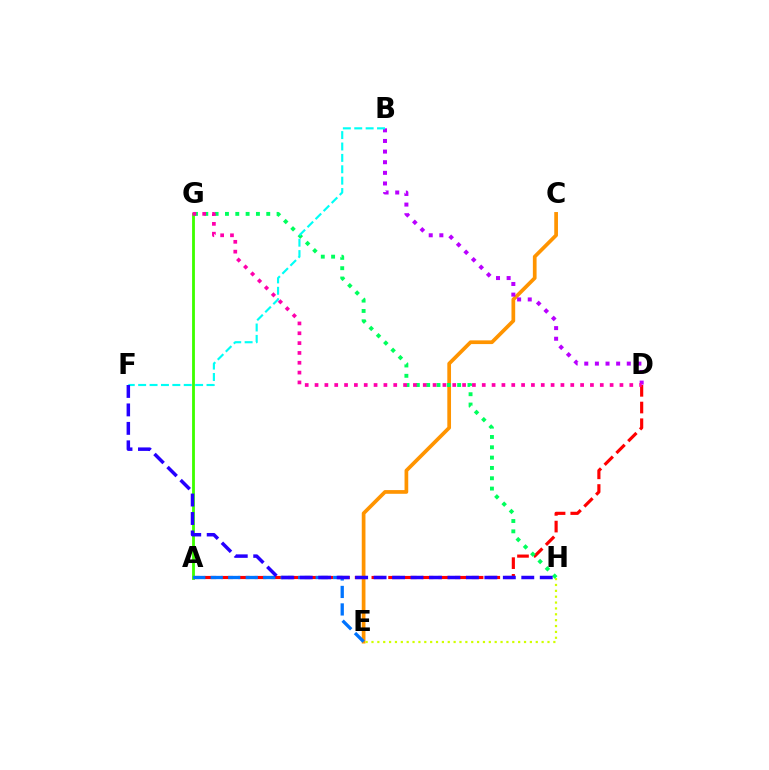{('A', 'D'): [{'color': '#ff0000', 'line_style': 'dashed', 'thickness': 2.27}], ('C', 'E'): [{'color': '#ff9400', 'line_style': 'solid', 'thickness': 2.67}], ('E', 'H'): [{'color': '#d1ff00', 'line_style': 'dotted', 'thickness': 1.59}], ('A', 'G'): [{'color': '#3dff00', 'line_style': 'solid', 'thickness': 2.03}], ('B', 'D'): [{'color': '#b900ff', 'line_style': 'dotted', 'thickness': 2.89}], ('G', 'H'): [{'color': '#00ff5c', 'line_style': 'dotted', 'thickness': 2.8}], ('A', 'E'): [{'color': '#0074ff', 'line_style': 'dashed', 'thickness': 2.38}], ('B', 'F'): [{'color': '#00fff6', 'line_style': 'dashed', 'thickness': 1.55}], ('D', 'G'): [{'color': '#ff00ac', 'line_style': 'dotted', 'thickness': 2.67}], ('F', 'H'): [{'color': '#2500ff', 'line_style': 'dashed', 'thickness': 2.51}]}